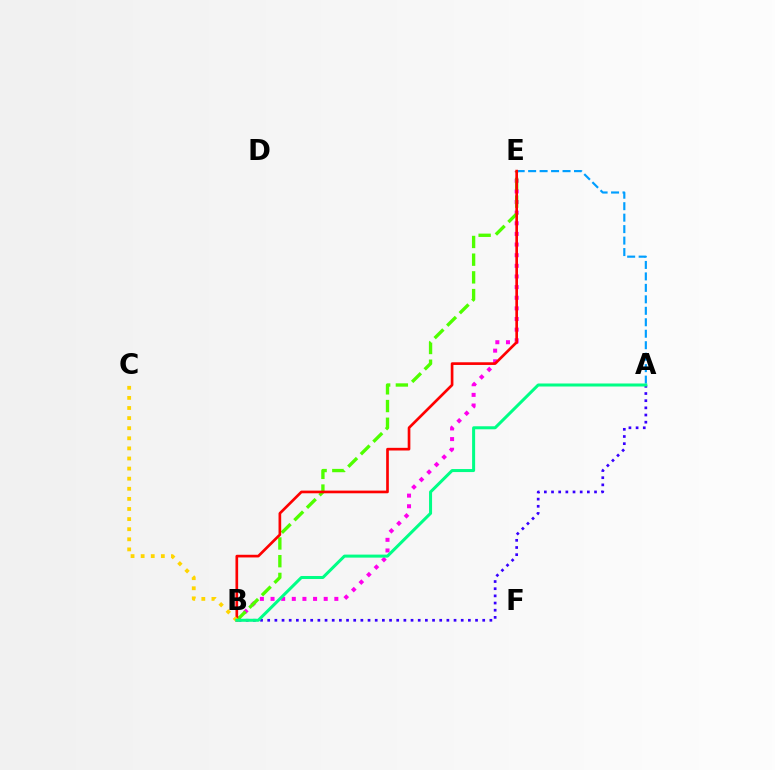{('B', 'E'): [{'color': '#ff00ed', 'line_style': 'dotted', 'thickness': 2.89}, {'color': '#4fff00', 'line_style': 'dashed', 'thickness': 2.41}, {'color': '#ff0000', 'line_style': 'solid', 'thickness': 1.92}], ('A', 'E'): [{'color': '#009eff', 'line_style': 'dashed', 'thickness': 1.56}], ('B', 'C'): [{'color': '#ffd500', 'line_style': 'dotted', 'thickness': 2.74}], ('A', 'B'): [{'color': '#3700ff', 'line_style': 'dotted', 'thickness': 1.95}, {'color': '#00ff86', 'line_style': 'solid', 'thickness': 2.18}]}